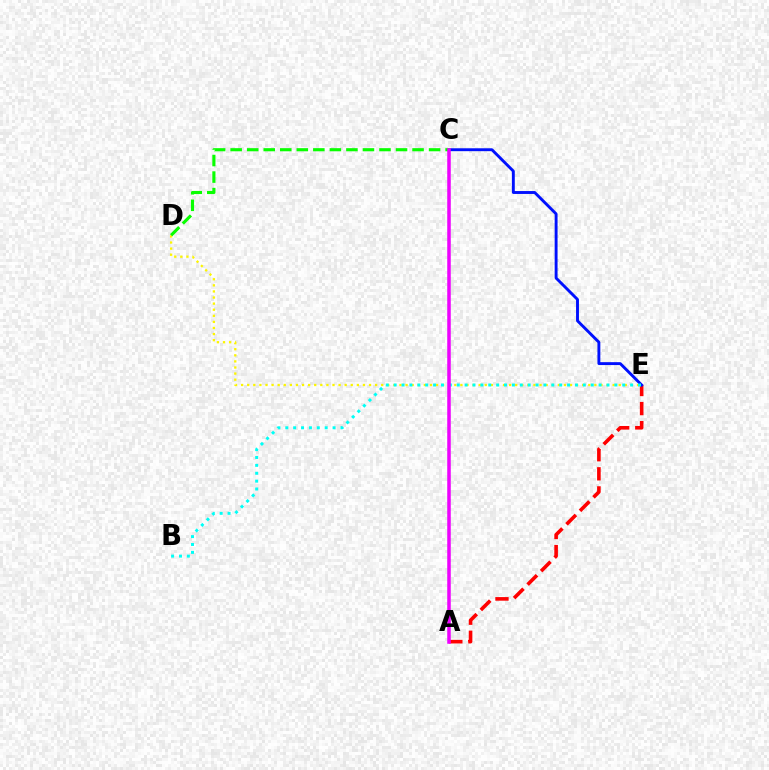{('D', 'E'): [{'color': '#fcf500', 'line_style': 'dotted', 'thickness': 1.65}], ('A', 'E'): [{'color': '#ff0000', 'line_style': 'dashed', 'thickness': 2.59}], ('C', 'E'): [{'color': '#0010ff', 'line_style': 'solid', 'thickness': 2.08}], ('B', 'E'): [{'color': '#00fff6', 'line_style': 'dotted', 'thickness': 2.14}], ('C', 'D'): [{'color': '#08ff00', 'line_style': 'dashed', 'thickness': 2.25}], ('A', 'C'): [{'color': '#ee00ff', 'line_style': 'solid', 'thickness': 2.54}]}